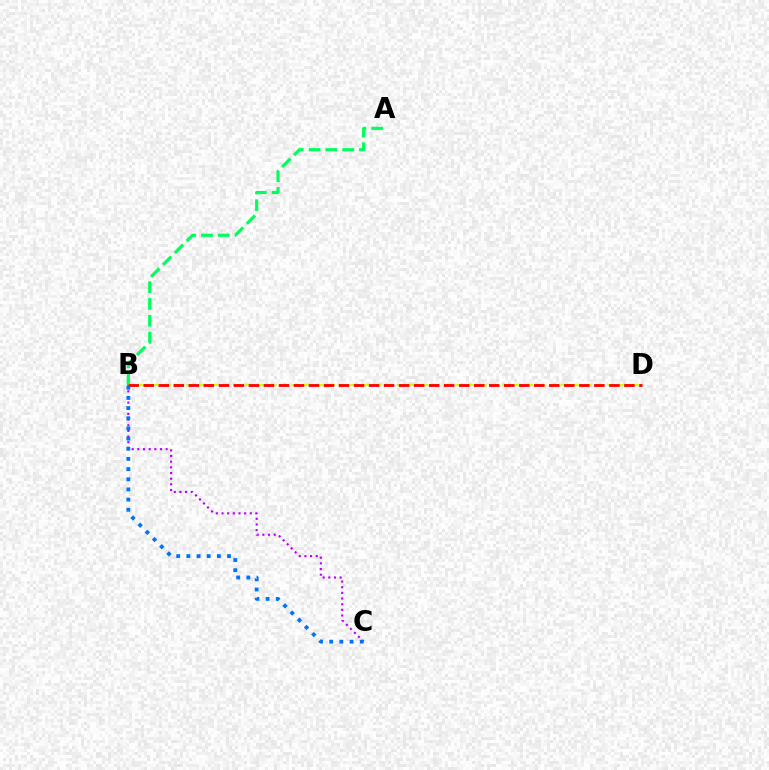{('A', 'B'): [{'color': '#00ff5c', 'line_style': 'dashed', 'thickness': 2.28}], ('B', 'D'): [{'color': '#d1ff00', 'line_style': 'dashed', 'thickness': 1.59}, {'color': '#ff0000', 'line_style': 'dashed', 'thickness': 2.04}], ('B', 'C'): [{'color': '#b900ff', 'line_style': 'dotted', 'thickness': 1.54}, {'color': '#0074ff', 'line_style': 'dotted', 'thickness': 2.76}]}